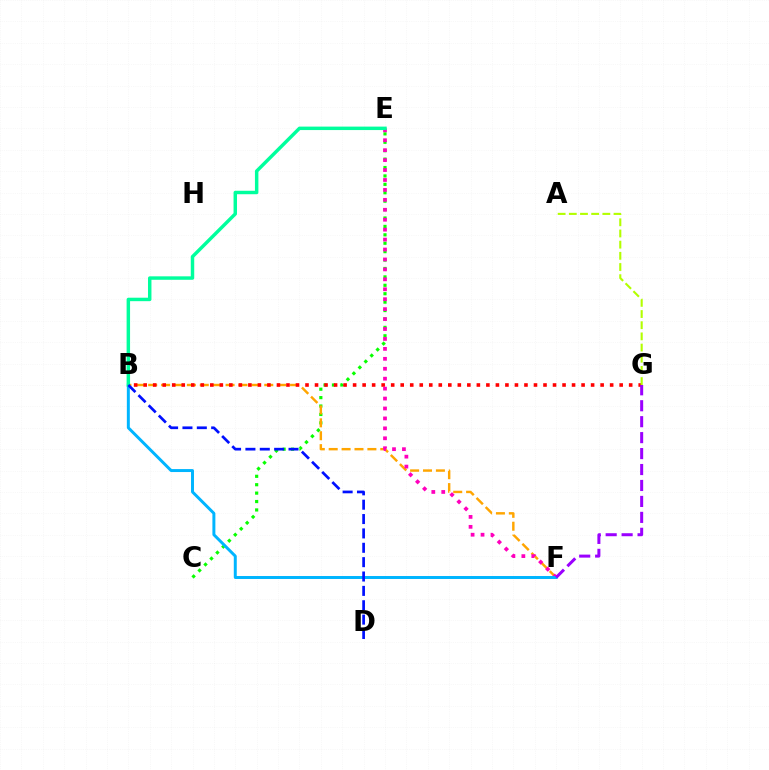{('C', 'E'): [{'color': '#08ff00', 'line_style': 'dotted', 'thickness': 2.29}], ('B', 'F'): [{'color': '#ffa500', 'line_style': 'dashed', 'thickness': 1.75}, {'color': '#00b5ff', 'line_style': 'solid', 'thickness': 2.14}], ('B', 'G'): [{'color': '#ff0000', 'line_style': 'dotted', 'thickness': 2.59}], ('E', 'F'): [{'color': '#ff00bd', 'line_style': 'dotted', 'thickness': 2.7}], ('A', 'G'): [{'color': '#b3ff00', 'line_style': 'dashed', 'thickness': 1.52}], ('B', 'E'): [{'color': '#00ff9d', 'line_style': 'solid', 'thickness': 2.49}], ('F', 'G'): [{'color': '#9b00ff', 'line_style': 'dashed', 'thickness': 2.17}], ('B', 'D'): [{'color': '#0010ff', 'line_style': 'dashed', 'thickness': 1.95}]}